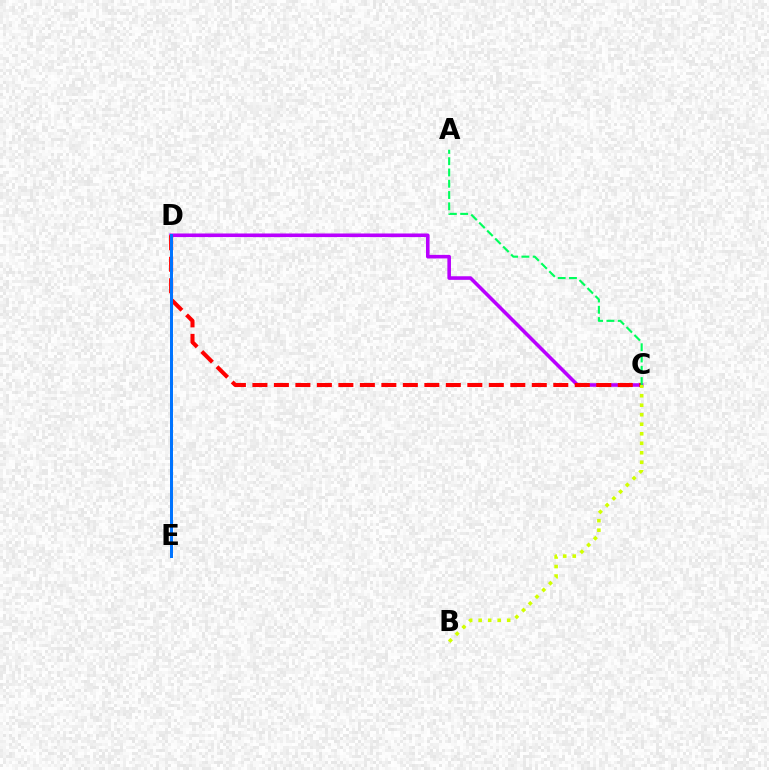{('C', 'D'): [{'color': '#b900ff', 'line_style': 'solid', 'thickness': 2.58}, {'color': '#ff0000', 'line_style': 'dashed', 'thickness': 2.92}], ('B', 'C'): [{'color': '#d1ff00', 'line_style': 'dotted', 'thickness': 2.58}], ('A', 'C'): [{'color': '#00ff5c', 'line_style': 'dashed', 'thickness': 1.53}], ('D', 'E'): [{'color': '#0074ff', 'line_style': 'solid', 'thickness': 2.15}]}